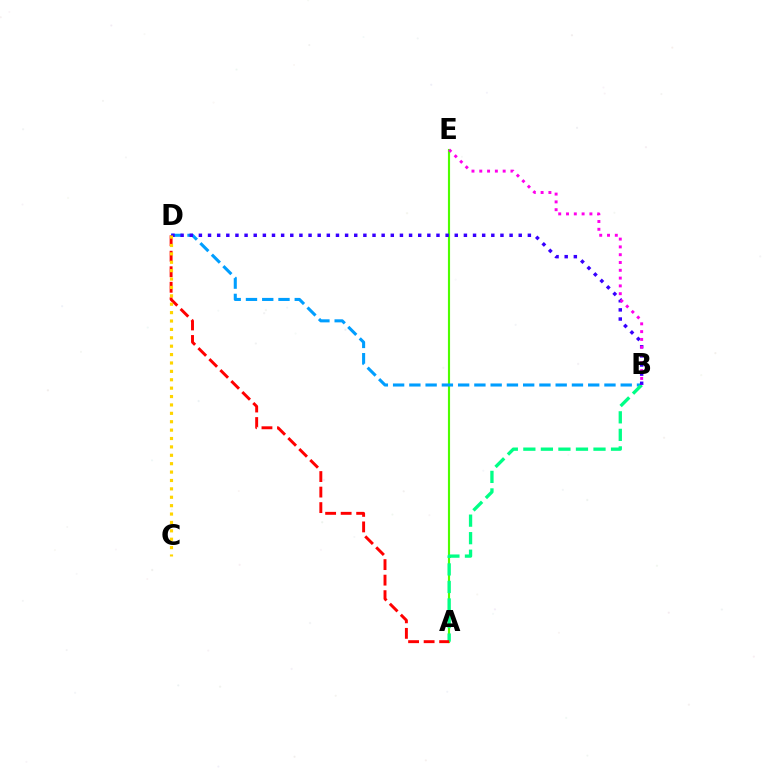{('A', 'E'): [{'color': '#4fff00', 'line_style': 'solid', 'thickness': 1.54}], ('B', 'D'): [{'color': '#009eff', 'line_style': 'dashed', 'thickness': 2.21}, {'color': '#3700ff', 'line_style': 'dotted', 'thickness': 2.48}], ('A', 'B'): [{'color': '#00ff86', 'line_style': 'dashed', 'thickness': 2.38}], ('A', 'D'): [{'color': '#ff0000', 'line_style': 'dashed', 'thickness': 2.11}], ('B', 'E'): [{'color': '#ff00ed', 'line_style': 'dotted', 'thickness': 2.12}], ('C', 'D'): [{'color': '#ffd500', 'line_style': 'dotted', 'thickness': 2.28}]}